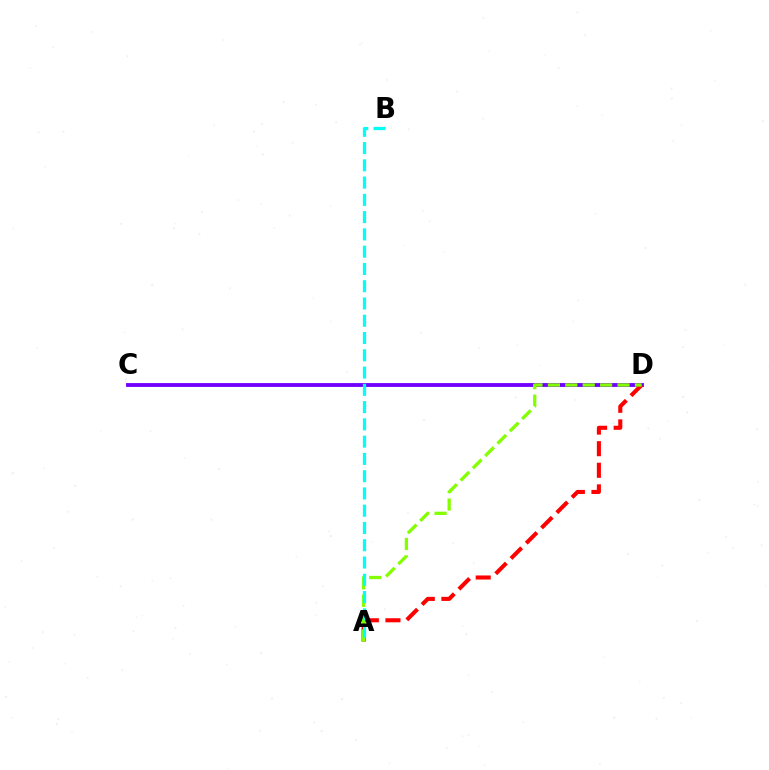{('C', 'D'): [{'color': '#7200ff', 'line_style': 'solid', 'thickness': 2.77}], ('A', 'D'): [{'color': '#ff0000', 'line_style': 'dashed', 'thickness': 2.93}, {'color': '#84ff00', 'line_style': 'dashed', 'thickness': 2.37}], ('A', 'B'): [{'color': '#00fff6', 'line_style': 'dashed', 'thickness': 2.35}]}